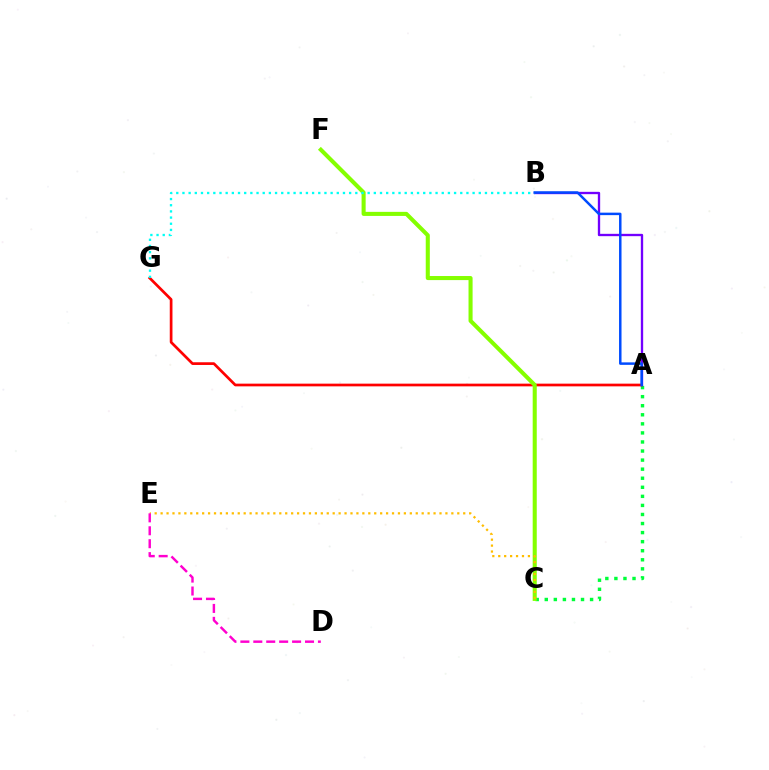{('A', 'C'): [{'color': '#00ff39', 'line_style': 'dotted', 'thickness': 2.46}], ('A', 'G'): [{'color': '#ff0000', 'line_style': 'solid', 'thickness': 1.95}], ('A', 'B'): [{'color': '#7200ff', 'line_style': 'solid', 'thickness': 1.68}, {'color': '#004bff', 'line_style': 'solid', 'thickness': 1.78}], ('C', 'F'): [{'color': '#84ff00', 'line_style': 'solid', 'thickness': 2.93}], ('B', 'G'): [{'color': '#00fff6', 'line_style': 'dotted', 'thickness': 1.68}], ('C', 'E'): [{'color': '#ffbd00', 'line_style': 'dotted', 'thickness': 1.61}], ('D', 'E'): [{'color': '#ff00cf', 'line_style': 'dashed', 'thickness': 1.76}]}